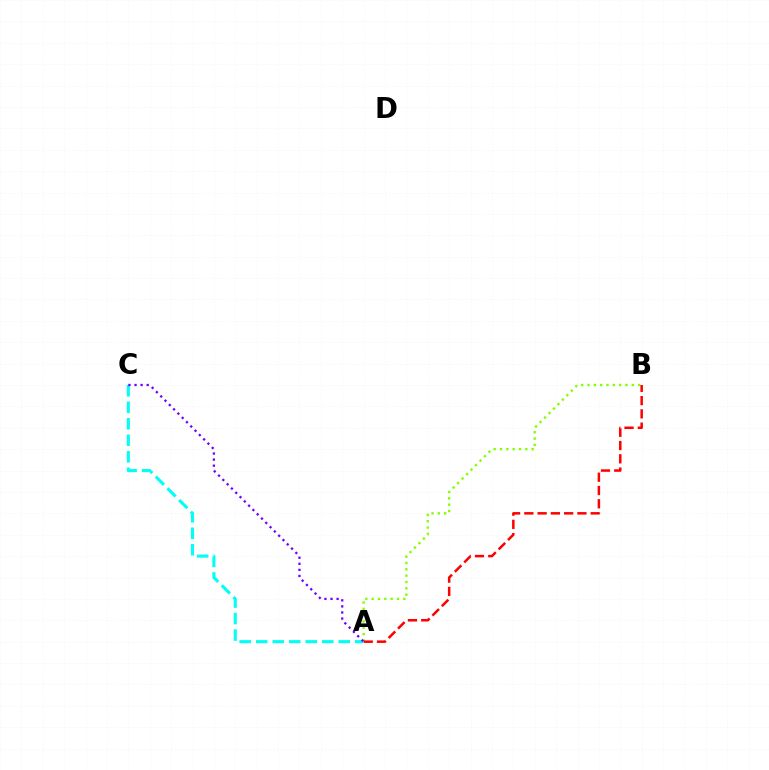{('A', 'B'): [{'color': '#84ff00', 'line_style': 'dotted', 'thickness': 1.72}, {'color': '#ff0000', 'line_style': 'dashed', 'thickness': 1.8}], ('A', 'C'): [{'color': '#00fff6', 'line_style': 'dashed', 'thickness': 2.24}, {'color': '#7200ff', 'line_style': 'dotted', 'thickness': 1.65}]}